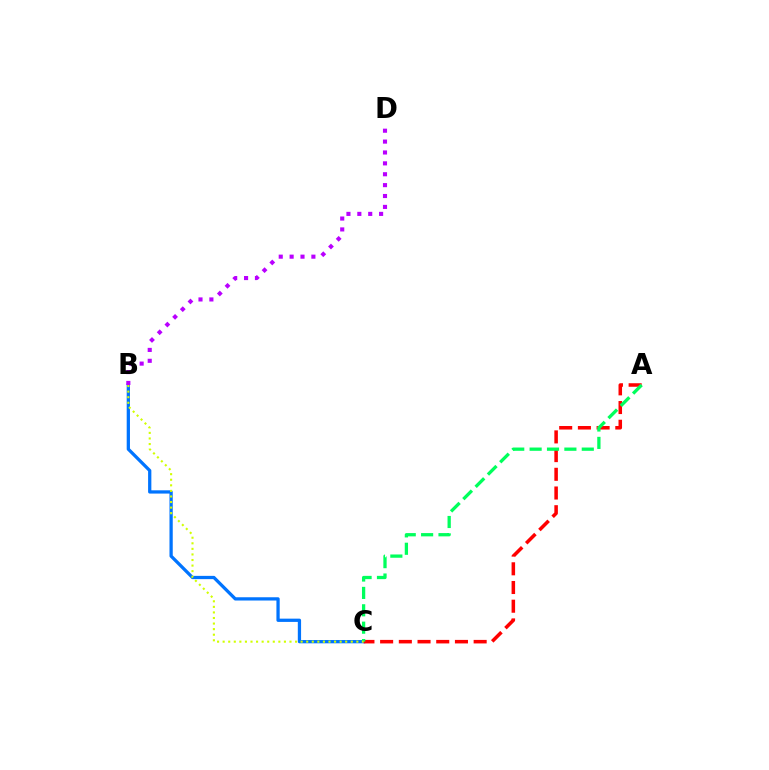{('B', 'C'): [{'color': '#0074ff', 'line_style': 'solid', 'thickness': 2.35}, {'color': '#d1ff00', 'line_style': 'dotted', 'thickness': 1.51}], ('A', 'C'): [{'color': '#ff0000', 'line_style': 'dashed', 'thickness': 2.54}, {'color': '#00ff5c', 'line_style': 'dashed', 'thickness': 2.36}], ('B', 'D'): [{'color': '#b900ff', 'line_style': 'dotted', 'thickness': 2.96}]}